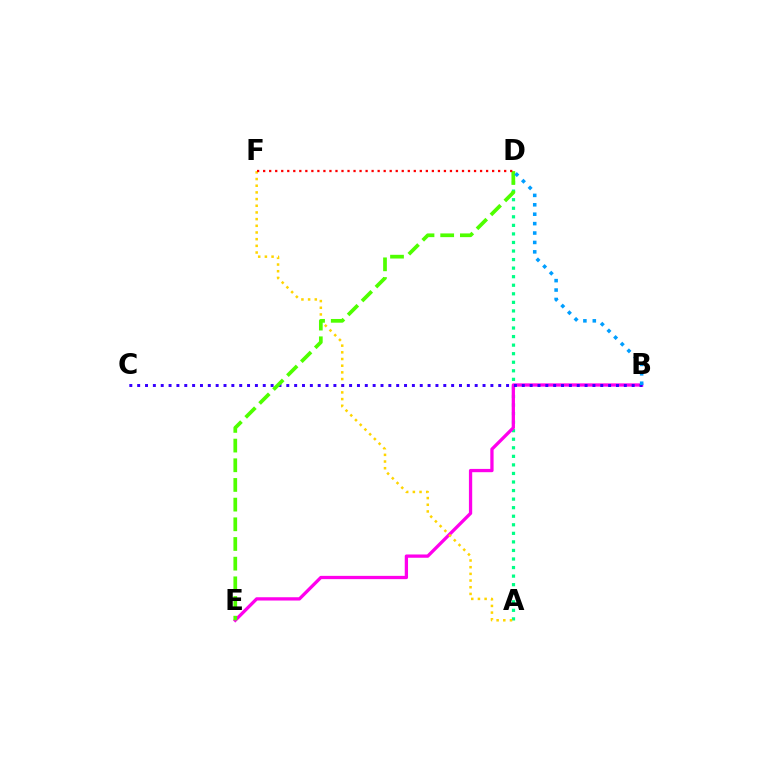{('A', 'D'): [{'color': '#00ff86', 'line_style': 'dotted', 'thickness': 2.32}], ('B', 'E'): [{'color': '#ff00ed', 'line_style': 'solid', 'thickness': 2.36}], ('A', 'F'): [{'color': '#ffd500', 'line_style': 'dotted', 'thickness': 1.81}], ('B', 'C'): [{'color': '#3700ff', 'line_style': 'dotted', 'thickness': 2.13}], ('D', 'E'): [{'color': '#4fff00', 'line_style': 'dashed', 'thickness': 2.67}], ('B', 'D'): [{'color': '#009eff', 'line_style': 'dotted', 'thickness': 2.56}], ('D', 'F'): [{'color': '#ff0000', 'line_style': 'dotted', 'thickness': 1.64}]}